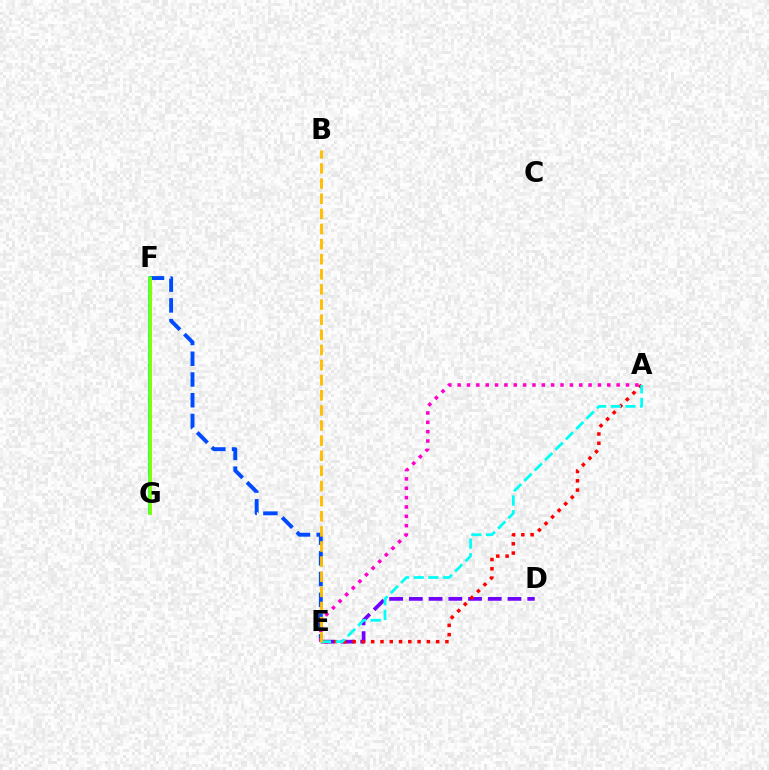{('D', 'E'): [{'color': '#7200ff', 'line_style': 'dashed', 'thickness': 2.68}], ('E', 'F'): [{'color': '#004bff', 'line_style': 'dashed', 'thickness': 2.82}], ('A', 'E'): [{'color': '#ff0000', 'line_style': 'dotted', 'thickness': 2.52}, {'color': '#00fff6', 'line_style': 'dashed', 'thickness': 1.99}, {'color': '#ff00cf', 'line_style': 'dotted', 'thickness': 2.54}], ('F', 'G'): [{'color': '#00ff39', 'line_style': 'solid', 'thickness': 2.53}, {'color': '#84ff00', 'line_style': 'solid', 'thickness': 2.08}], ('B', 'E'): [{'color': '#ffbd00', 'line_style': 'dashed', 'thickness': 2.05}]}